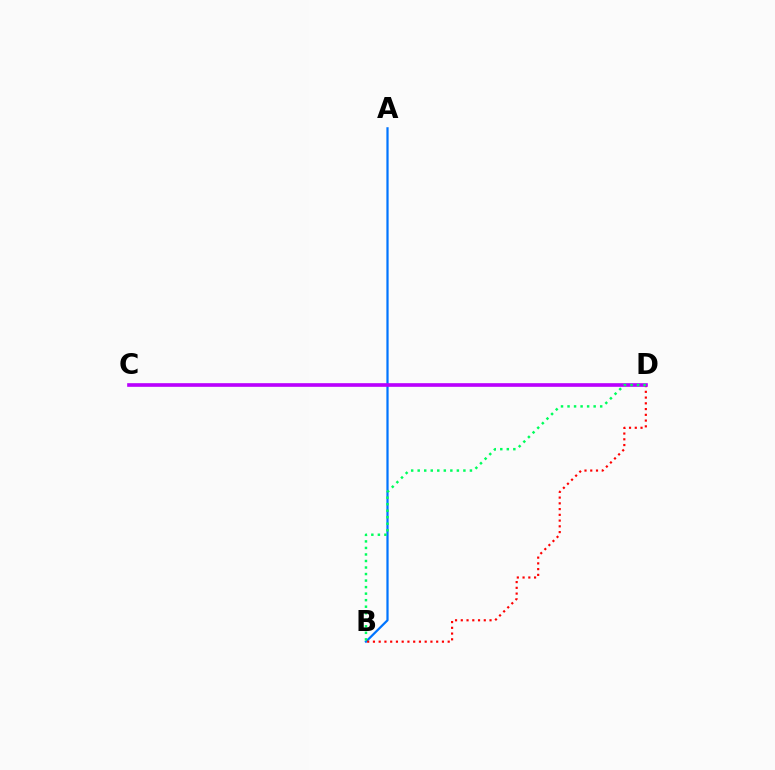{('C', 'D'): [{'color': '#d1ff00', 'line_style': 'solid', 'thickness': 1.51}, {'color': '#b900ff', 'line_style': 'solid', 'thickness': 2.62}], ('A', 'B'): [{'color': '#0074ff', 'line_style': 'solid', 'thickness': 1.6}], ('B', 'D'): [{'color': '#ff0000', 'line_style': 'dotted', 'thickness': 1.56}, {'color': '#00ff5c', 'line_style': 'dotted', 'thickness': 1.77}]}